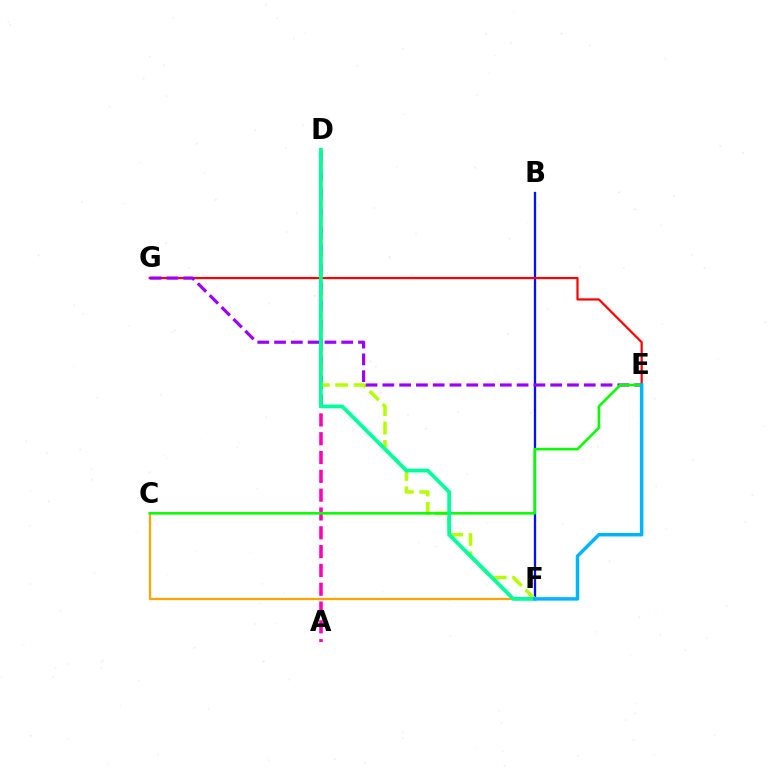{('C', 'F'): [{'color': '#ffa500', 'line_style': 'solid', 'thickness': 1.61}], ('A', 'D'): [{'color': '#ff00bd', 'line_style': 'dashed', 'thickness': 2.56}], ('B', 'F'): [{'color': '#0010ff', 'line_style': 'solid', 'thickness': 1.65}], ('D', 'F'): [{'color': '#b3ff00', 'line_style': 'dashed', 'thickness': 2.5}, {'color': '#00ff9d', 'line_style': 'solid', 'thickness': 2.72}], ('E', 'G'): [{'color': '#ff0000', 'line_style': 'solid', 'thickness': 1.59}, {'color': '#9b00ff', 'line_style': 'dashed', 'thickness': 2.28}], ('C', 'E'): [{'color': '#08ff00', 'line_style': 'solid', 'thickness': 1.86}], ('E', 'F'): [{'color': '#00b5ff', 'line_style': 'solid', 'thickness': 2.49}]}